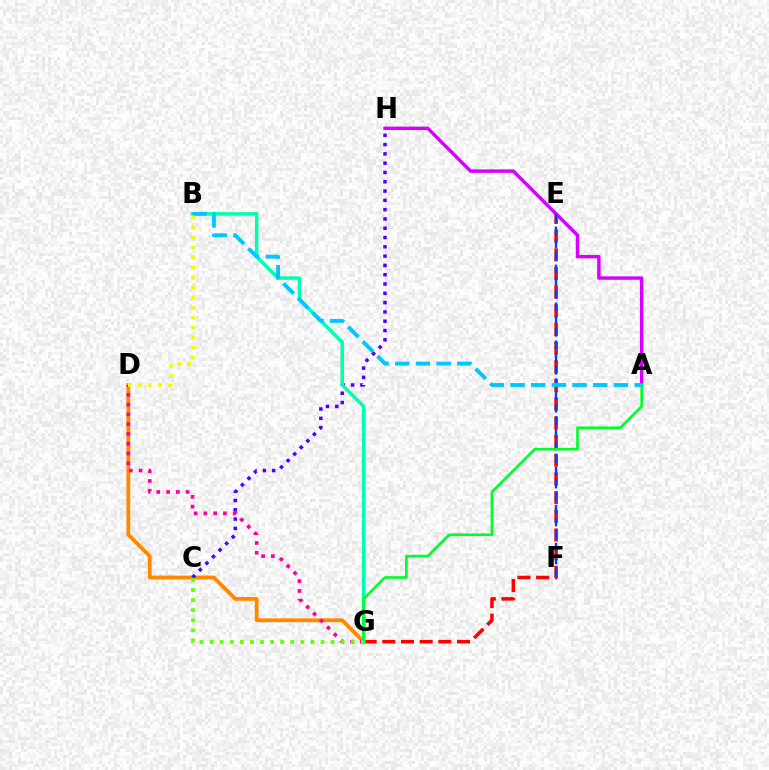{('E', 'G'): [{'color': '#ff0000', 'line_style': 'dashed', 'thickness': 2.54}], ('D', 'G'): [{'color': '#ff8800', 'line_style': 'solid', 'thickness': 2.76}, {'color': '#ff00a0', 'line_style': 'dotted', 'thickness': 2.66}], ('A', 'H'): [{'color': '#d600ff', 'line_style': 'solid', 'thickness': 2.47}], ('C', 'H'): [{'color': '#4f00ff', 'line_style': 'dotted', 'thickness': 2.53}], ('B', 'G'): [{'color': '#00ffaf', 'line_style': 'solid', 'thickness': 2.52}], ('E', 'F'): [{'color': '#003fff', 'line_style': 'dashed', 'thickness': 1.72}], ('A', 'G'): [{'color': '#00ff27', 'line_style': 'solid', 'thickness': 1.9}], ('C', 'G'): [{'color': '#66ff00', 'line_style': 'dotted', 'thickness': 2.74}], ('A', 'B'): [{'color': '#00c7ff', 'line_style': 'dashed', 'thickness': 2.81}], ('B', 'D'): [{'color': '#eeff00', 'line_style': 'dotted', 'thickness': 2.72}]}